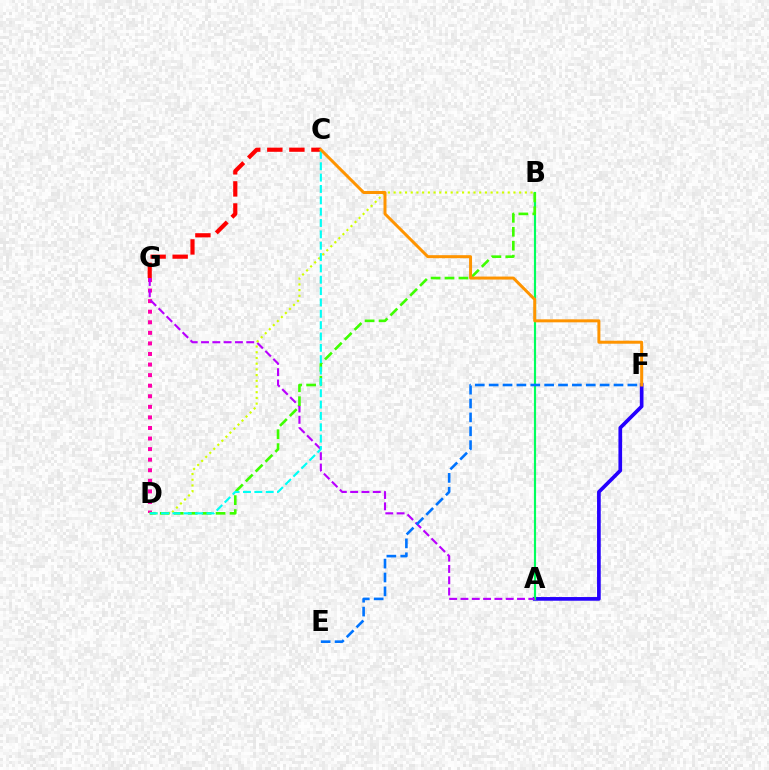{('D', 'G'): [{'color': '#ff00ac', 'line_style': 'dotted', 'thickness': 2.87}], ('A', 'F'): [{'color': '#2500ff', 'line_style': 'solid', 'thickness': 2.66}], ('A', 'B'): [{'color': '#00ff5c', 'line_style': 'solid', 'thickness': 1.56}], ('A', 'G'): [{'color': '#b900ff', 'line_style': 'dashed', 'thickness': 1.54}], ('B', 'D'): [{'color': '#d1ff00', 'line_style': 'dotted', 'thickness': 1.55}, {'color': '#3dff00', 'line_style': 'dashed', 'thickness': 1.89}], ('C', 'G'): [{'color': '#ff0000', 'line_style': 'dashed', 'thickness': 3.0}], ('E', 'F'): [{'color': '#0074ff', 'line_style': 'dashed', 'thickness': 1.88}], ('C', 'D'): [{'color': '#00fff6', 'line_style': 'dashed', 'thickness': 1.54}], ('C', 'F'): [{'color': '#ff9400', 'line_style': 'solid', 'thickness': 2.15}]}